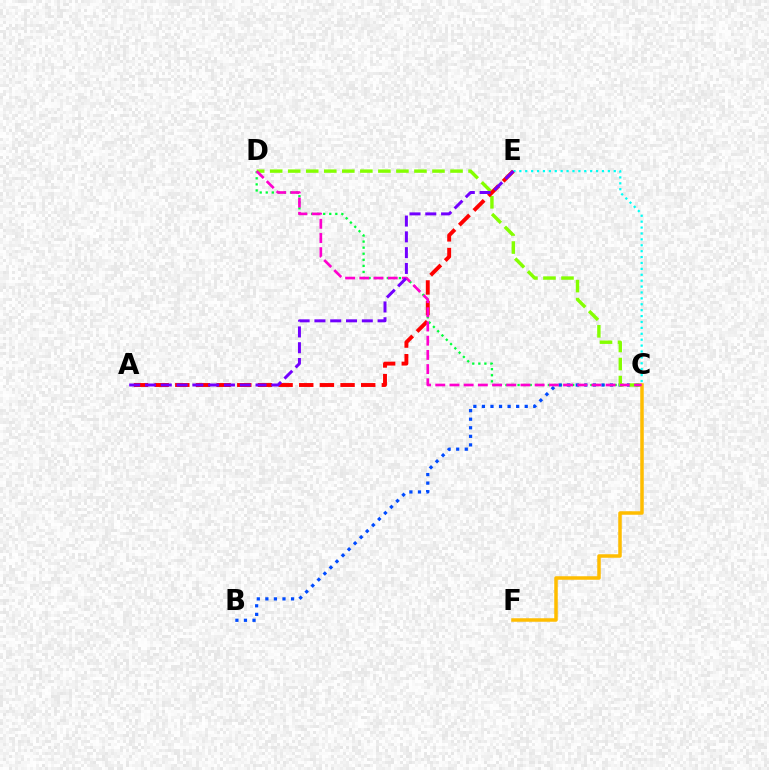{('C', 'D'): [{'color': '#00ff39', 'line_style': 'dotted', 'thickness': 1.65}, {'color': '#84ff00', 'line_style': 'dashed', 'thickness': 2.45}, {'color': '#ff00cf', 'line_style': 'dashed', 'thickness': 1.93}], ('B', 'C'): [{'color': '#004bff', 'line_style': 'dotted', 'thickness': 2.33}], ('C', 'E'): [{'color': '#00fff6', 'line_style': 'dotted', 'thickness': 1.6}], ('A', 'E'): [{'color': '#ff0000', 'line_style': 'dashed', 'thickness': 2.81}, {'color': '#7200ff', 'line_style': 'dashed', 'thickness': 2.15}], ('C', 'F'): [{'color': '#ffbd00', 'line_style': 'solid', 'thickness': 2.52}]}